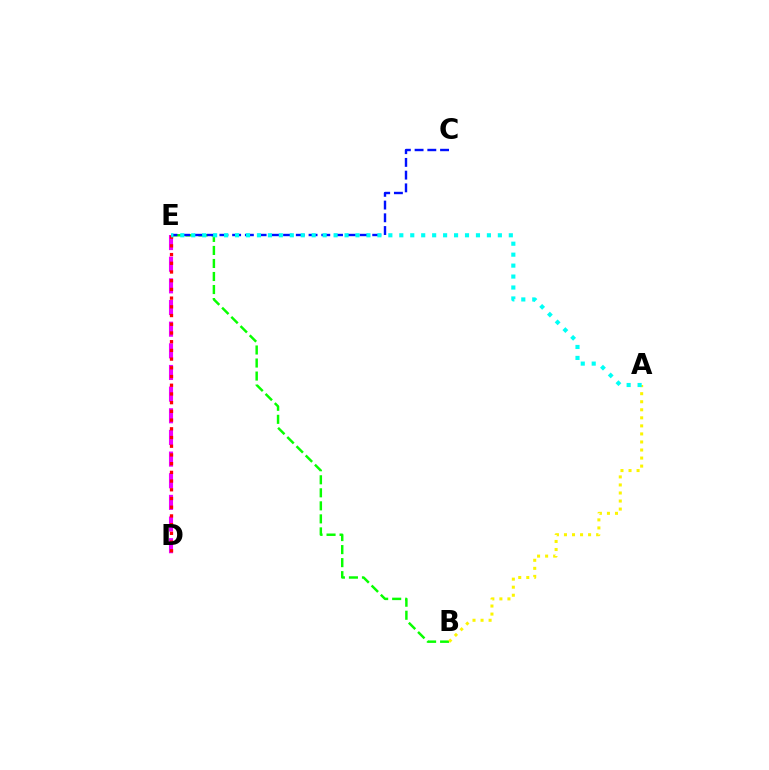{('B', 'E'): [{'color': '#08ff00', 'line_style': 'dashed', 'thickness': 1.77}], ('A', 'B'): [{'color': '#fcf500', 'line_style': 'dotted', 'thickness': 2.19}], ('D', 'E'): [{'color': '#ee00ff', 'line_style': 'dashed', 'thickness': 2.94}, {'color': '#ff0000', 'line_style': 'dotted', 'thickness': 2.37}], ('C', 'E'): [{'color': '#0010ff', 'line_style': 'dashed', 'thickness': 1.73}], ('A', 'E'): [{'color': '#00fff6', 'line_style': 'dotted', 'thickness': 2.98}]}